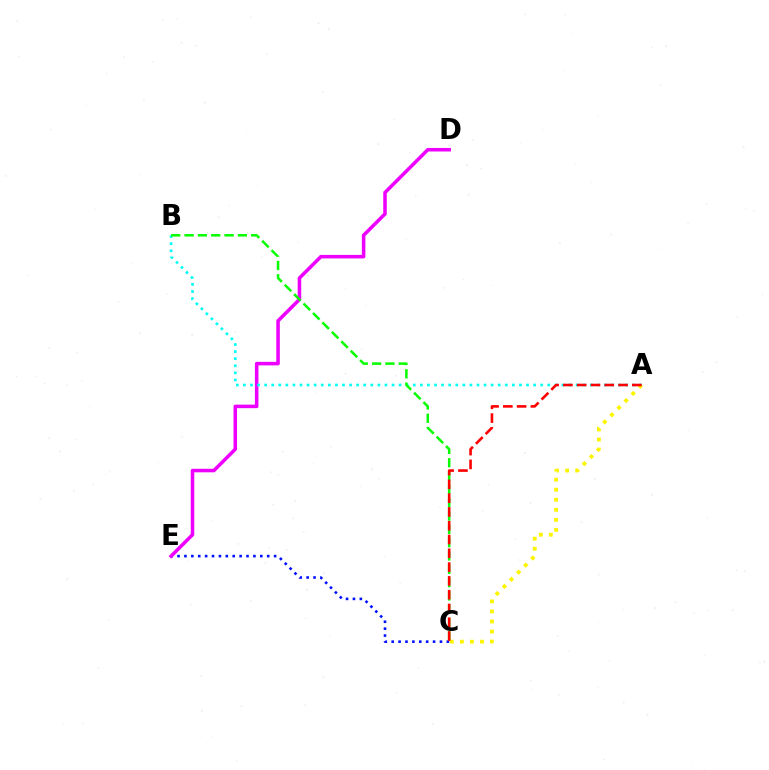{('C', 'E'): [{'color': '#0010ff', 'line_style': 'dotted', 'thickness': 1.87}], ('D', 'E'): [{'color': '#ee00ff', 'line_style': 'solid', 'thickness': 2.54}], ('A', 'B'): [{'color': '#00fff6', 'line_style': 'dotted', 'thickness': 1.92}], ('B', 'C'): [{'color': '#08ff00', 'line_style': 'dashed', 'thickness': 1.81}], ('A', 'C'): [{'color': '#fcf500', 'line_style': 'dotted', 'thickness': 2.73}, {'color': '#ff0000', 'line_style': 'dashed', 'thickness': 1.87}]}